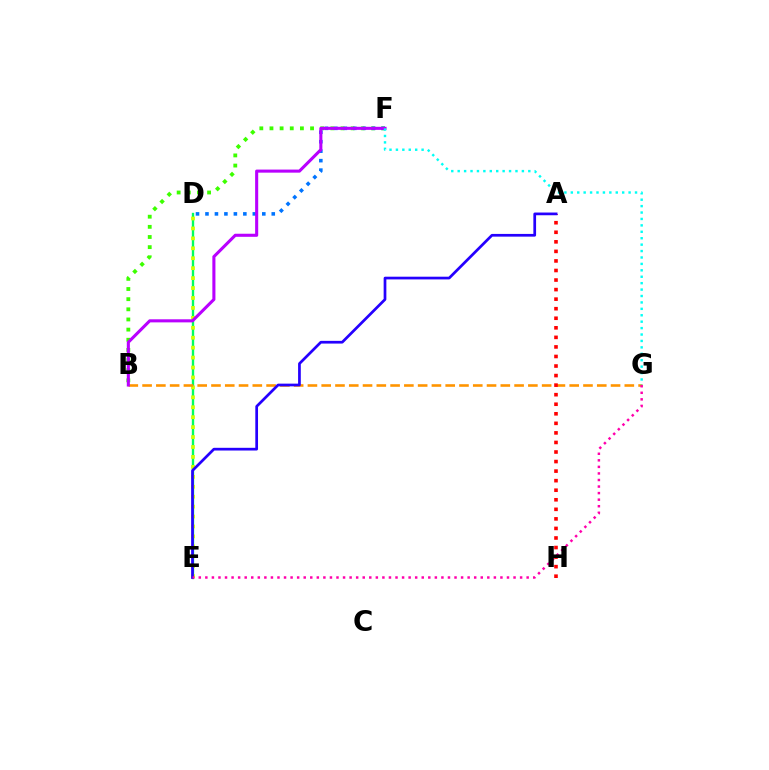{('D', 'E'): [{'color': '#00ff5c', 'line_style': 'solid', 'thickness': 1.7}, {'color': '#d1ff00', 'line_style': 'dotted', 'thickness': 2.7}], ('B', 'F'): [{'color': '#3dff00', 'line_style': 'dotted', 'thickness': 2.76}, {'color': '#b900ff', 'line_style': 'solid', 'thickness': 2.21}], ('B', 'G'): [{'color': '#ff9400', 'line_style': 'dashed', 'thickness': 1.87}], ('A', 'H'): [{'color': '#ff0000', 'line_style': 'dotted', 'thickness': 2.6}], ('A', 'E'): [{'color': '#2500ff', 'line_style': 'solid', 'thickness': 1.95}], ('E', 'G'): [{'color': '#ff00ac', 'line_style': 'dotted', 'thickness': 1.78}], ('D', 'F'): [{'color': '#0074ff', 'line_style': 'dotted', 'thickness': 2.57}], ('F', 'G'): [{'color': '#00fff6', 'line_style': 'dotted', 'thickness': 1.74}]}